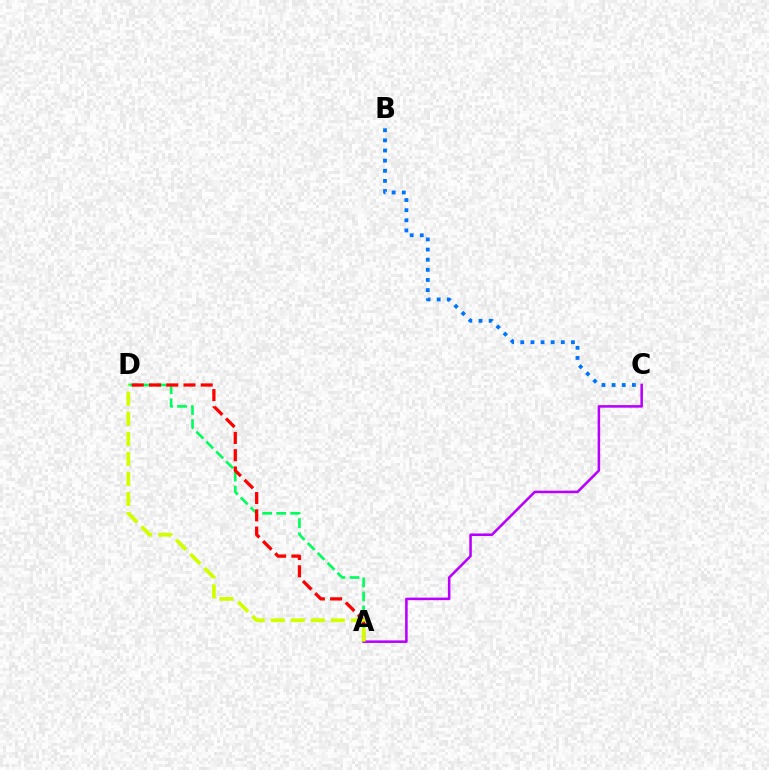{('B', 'C'): [{'color': '#0074ff', 'line_style': 'dotted', 'thickness': 2.75}], ('A', 'D'): [{'color': '#00ff5c', 'line_style': 'dashed', 'thickness': 1.91}, {'color': '#ff0000', 'line_style': 'dashed', 'thickness': 2.34}, {'color': '#d1ff00', 'line_style': 'dashed', 'thickness': 2.72}], ('A', 'C'): [{'color': '#b900ff', 'line_style': 'solid', 'thickness': 1.84}]}